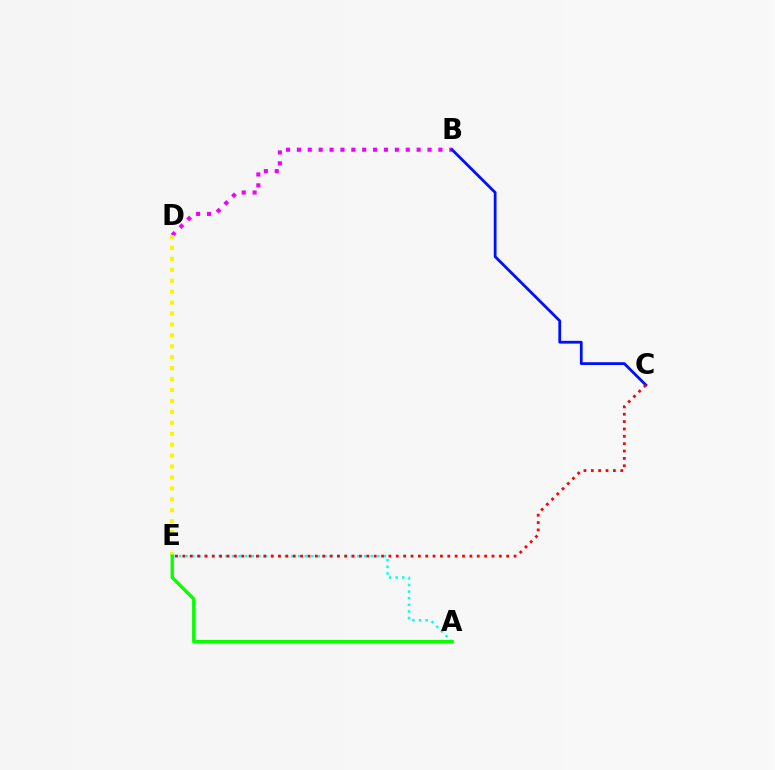{('A', 'E'): [{'color': '#00fff6', 'line_style': 'dotted', 'thickness': 1.8}, {'color': '#08ff00', 'line_style': 'solid', 'thickness': 2.4}], ('B', 'D'): [{'color': '#ee00ff', 'line_style': 'dotted', 'thickness': 2.96}], ('B', 'C'): [{'color': '#0010ff', 'line_style': 'solid', 'thickness': 2.01}], ('D', 'E'): [{'color': '#fcf500', 'line_style': 'dotted', 'thickness': 2.97}], ('C', 'E'): [{'color': '#ff0000', 'line_style': 'dotted', 'thickness': 2.0}]}